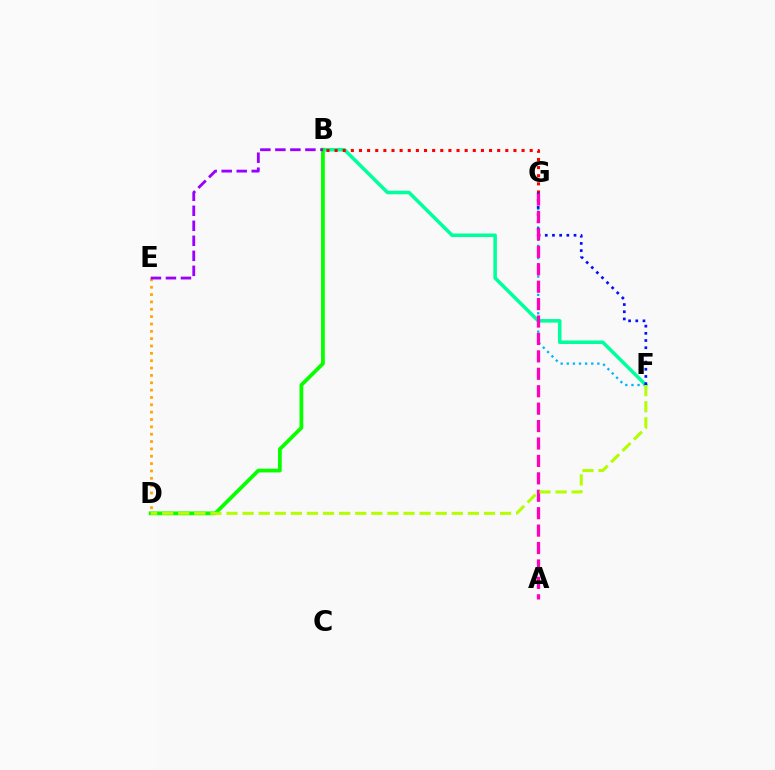{('B', 'F'): [{'color': '#00ff9d', 'line_style': 'solid', 'thickness': 2.55}], ('F', 'G'): [{'color': '#00b5ff', 'line_style': 'dotted', 'thickness': 1.66}, {'color': '#0010ff', 'line_style': 'dotted', 'thickness': 1.95}], ('B', 'G'): [{'color': '#ff0000', 'line_style': 'dotted', 'thickness': 2.21}], ('B', 'D'): [{'color': '#08ff00', 'line_style': 'solid', 'thickness': 2.72}], ('A', 'G'): [{'color': '#ff00bd', 'line_style': 'dashed', 'thickness': 2.37}], ('D', 'F'): [{'color': '#b3ff00', 'line_style': 'dashed', 'thickness': 2.19}], ('D', 'E'): [{'color': '#ffa500', 'line_style': 'dotted', 'thickness': 2.0}], ('B', 'E'): [{'color': '#9b00ff', 'line_style': 'dashed', 'thickness': 2.04}]}